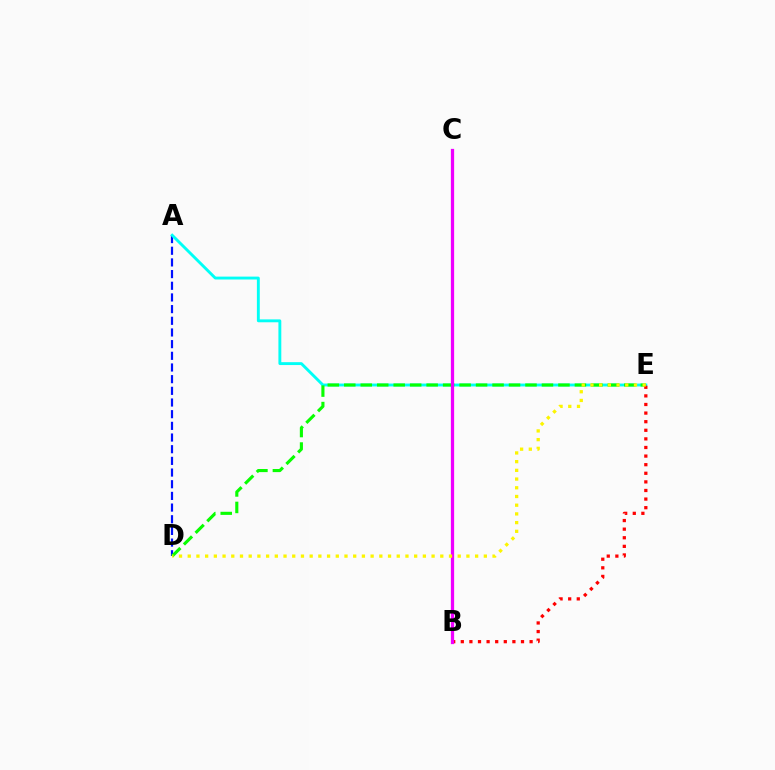{('A', 'D'): [{'color': '#0010ff', 'line_style': 'dashed', 'thickness': 1.59}], ('A', 'E'): [{'color': '#00fff6', 'line_style': 'solid', 'thickness': 2.08}], ('D', 'E'): [{'color': '#08ff00', 'line_style': 'dashed', 'thickness': 2.24}, {'color': '#fcf500', 'line_style': 'dotted', 'thickness': 2.37}], ('B', 'E'): [{'color': '#ff0000', 'line_style': 'dotted', 'thickness': 2.34}], ('B', 'C'): [{'color': '#ee00ff', 'line_style': 'solid', 'thickness': 2.35}]}